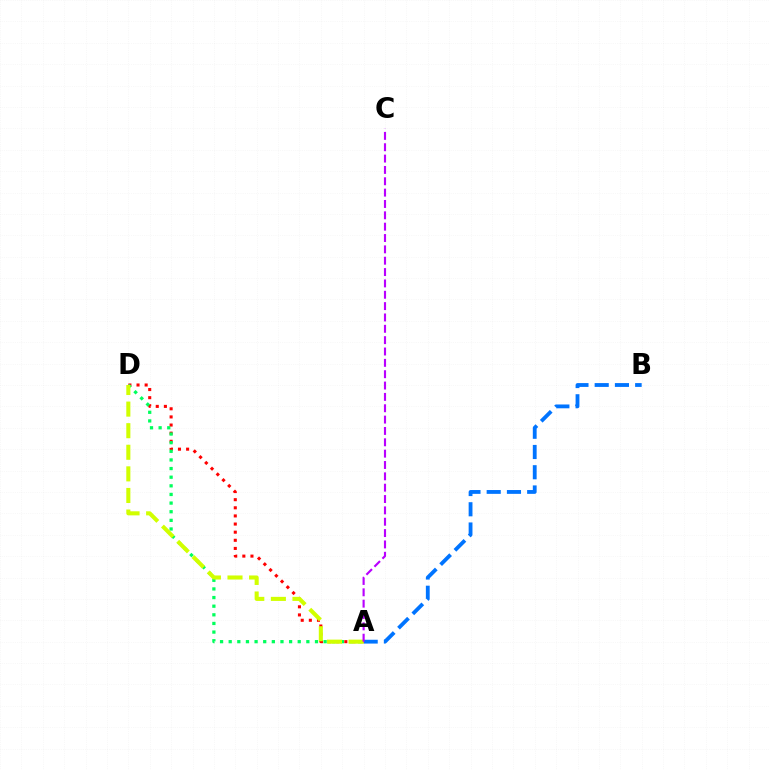{('A', 'B'): [{'color': '#0074ff', 'line_style': 'dashed', 'thickness': 2.75}], ('A', 'D'): [{'color': '#ff0000', 'line_style': 'dotted', 'thickness': 2.21}, {'color': '#00ff5c', 'line_style': 'dotted', 'thickness': 2.34}, {'color': '#d1ff00', 'line_style': 'dashed', 'thickness': 2.93}], ('A', 'C'): [{'color': '#b900ff', 'line_style': 'dashed', 'thickness': 1.54}]}